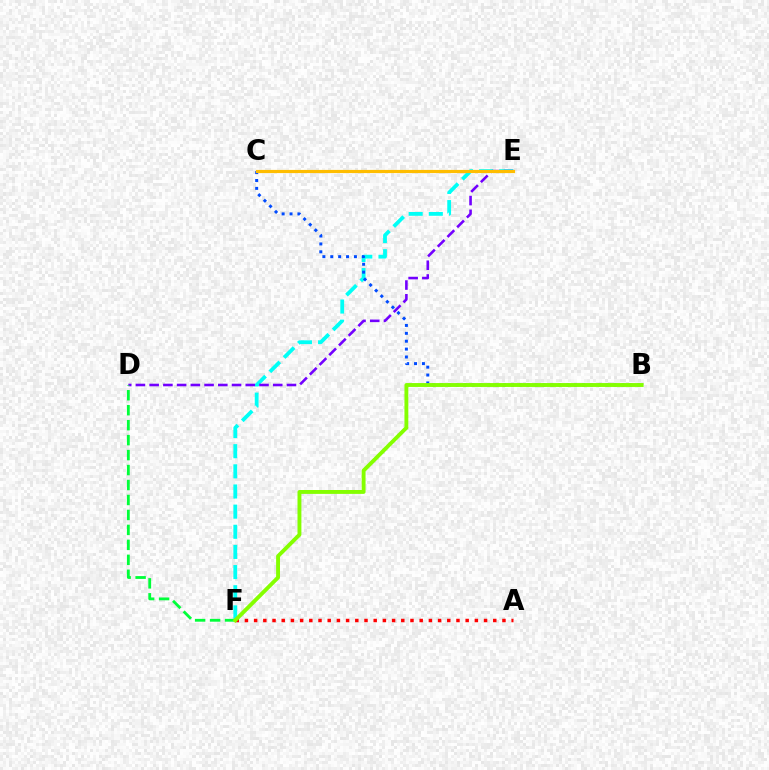{('C', 'E'): [{'color': '#ff00cf', 'line_style': 'solid', 'thickness': 2.11}, {'color': '#ffbd00', 'line_style': 'solid', 'thickness': 2.28}], ('E', 'F'): [{'color': '#00fff6', 'line_style': 'dashed', 'thickness': 2.74}], ('A', 'F'): [{'color': '#ff0000', 'line_style': 'dotted', 'thickness': 2.5}], ('D', 'E'): [{'color': '#7200ff', 'line_style': 'dashed', 'thickness': 1.87}], ('B', 'C'): [{'color': '#004bff', 'line_style': 'dotted', 'thickness': 2.14}], ('D', 'F'): [{'color': '#00ff39', 'line_style': 'dashed', 'thickness': 2.03}], ('B', 'F'): [{'color': '#84ff00', 'line_style': 'solid', 'thickness': 2.8}]}